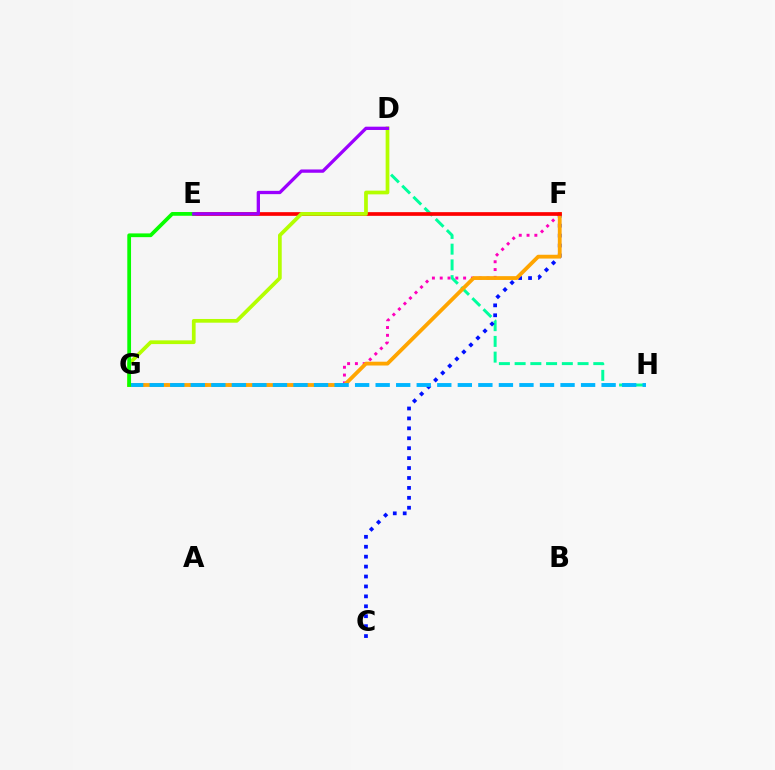{('D', 'H'): [{'color': '#00ff9d', 'line_style': 'dashed', 'thickness': 2.14}], ('F', 'G'): [{'color': '#ff00bd', 'line_style': 'dotted', 'thickness': 2.12}, {'color': '#ffa500', 'line_style': 'solid', 'thickness': 2.74}], ('C', 'F'): [{'color': '#0010ff', 'line_style': 'dotted', 'thickness': 2.7}], ('E', 'F'): [{'color': '#ff0000', 'line_style': 'solid', 'thickness': 2.66}], ('G', 'H'): [{'color': '#00b5ff', 'line_style': 'dashed', 'thickness': 2.79}], ('D', 'G'): [{'color': '#b3ff00', 'line_style': 'solid', 'thickness': 2.68}], ('E', 'G'): [{'color': '#08ff00', 'line_style': 'solid', 'thickness': 2.69}], ('D', 'E'): [{'color': '#9b00ff', 'line_style': 'solid', 'thickness': 2.37}]}